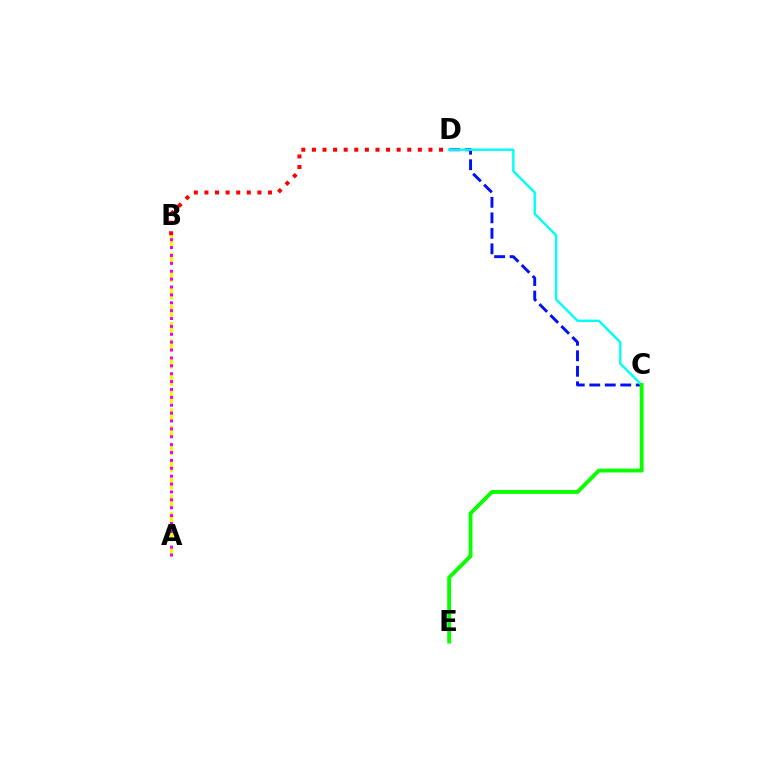{('C', 'D'): [{'color': '#0010ff', 'line_style': 'dashed', 'thickness': 2.1}, {'color': '#00fff6', 'line_style': 'solid', 'thickness': 1.73}], ('A', 'B'): [{'color': '#fcf500', 'line_style': 'dashed', 'thickness': 2.35}, {'color': '#ee00ff', 'line_style': 'dotted', 'thickness': 2.14}], ('B', 'D'): [{'color': '#ff0000', 'line_style': 'dotted', 'thickness': 2.88}], ('C', 'E'): [{'color': '#08ff00', 'line_style': 'solid', 'thickness': 2.79}]}